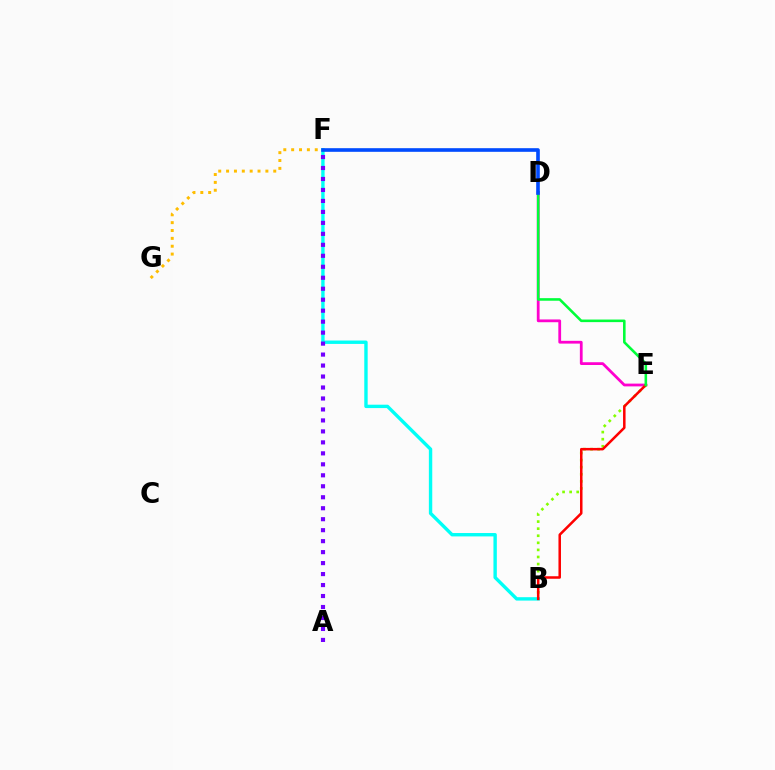{('D', 'E'): [{'color': '#ff00cf', 'line_style': 'solid', 'thickness': 1.99}, {'color': '#00ff39', 'line_style': 'solid', 'thickness': 1.86}], ('B', 'E'): [{'color': '#84ff00', 'line_style': 'dotted', 'thickness': 1.92}, {'color': '#ff0000', 'line_style': 'solid', 'thickness': 1.81}], ('B', 'F'): [{'color': '#00fff6', 'line_style': 'solid', 'thickness': 2.44}], ('A', 'F'): [{'color': '#7200ff', 'line_style': 'dotted', 'thickness': 2.98}], ('F', 'G'): [{'color': '#ffbd00', 'line_style': 'dotted', 'thickness': 2.14}], ('D', 'F'): [{'color': '#004bff', 'line_style': 'solid', 'thickness': 2.62}]}